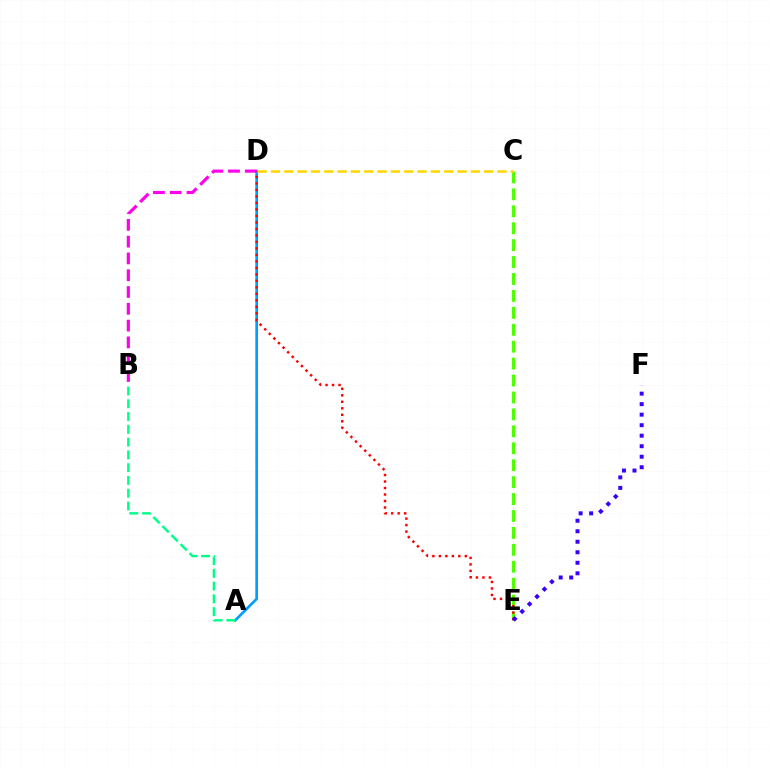{('A', 'D'): [{'color': '#009eff', 'line_style': 'solid', 'thickness': 1.93}], ('C', 'E'): [{'color': '#4fff00', 'line_style': 'dashed', 'thickness': 2.3}], ('B', 'D'): [{'color': '#ff00ed', 'line_style': 'dashed', 'thickness': 2.28}], ('A', 'B'): [{'color': '#00ff86', 'line_style': 'dashed', 'thickness': 1.74}], ('D', 'E'): [{'color': '#ff0000', 'line_style': 'dotted', 'thickness': 1.76}], ('E', 'F'): [{'color': '#3700ff', 'line_style': 'dotted', 'thickness': 2.86}], ('C', 'D'): [{'color': '#ffd500', 'line_style': 'dashed', 'thickness': 1.81}]}